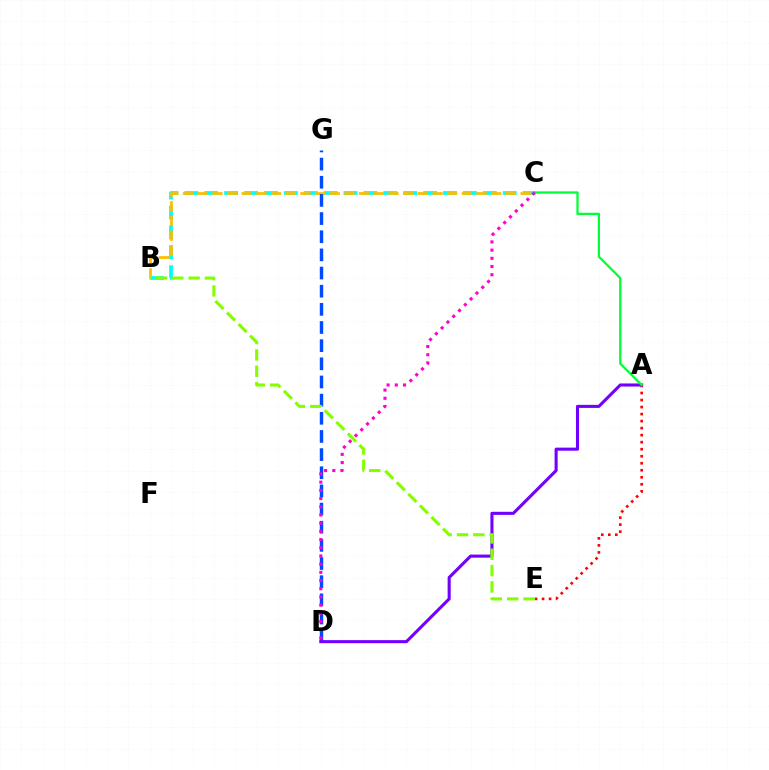{('A', 'E'): [{'color': '#ff0000', 'line_style': 'dotted', 'thickness': 1.91}], ('B', 'C'): [{'color': '#00fff6', 'line_style': 'dashed', 'thickness': 2.7}, {'color': '#ffbd00', 'line_style': 'dashed', 'thickness': 1.99}], ('D', 'G'): [{'color': '#004bff', 'line_style': 'dashed', 'thickness': 2.47}], ('A', 'D'): [{'color': '#7200ff', 'line_style': 'solid', 'thickness': 2.21}], ('A', 'C'): [{'color': '#00ff39', 'line_style': 'solid', 'thickness': 1.63}], ('C', 'D'): [{'color': '#ff00cf', 'line_style': 'dotted', 'thickness': 2.23}], ('B', 'E'): [{'color': '#84ff00', 'line_style': 'dashed', 'thickness': 2.22}]}